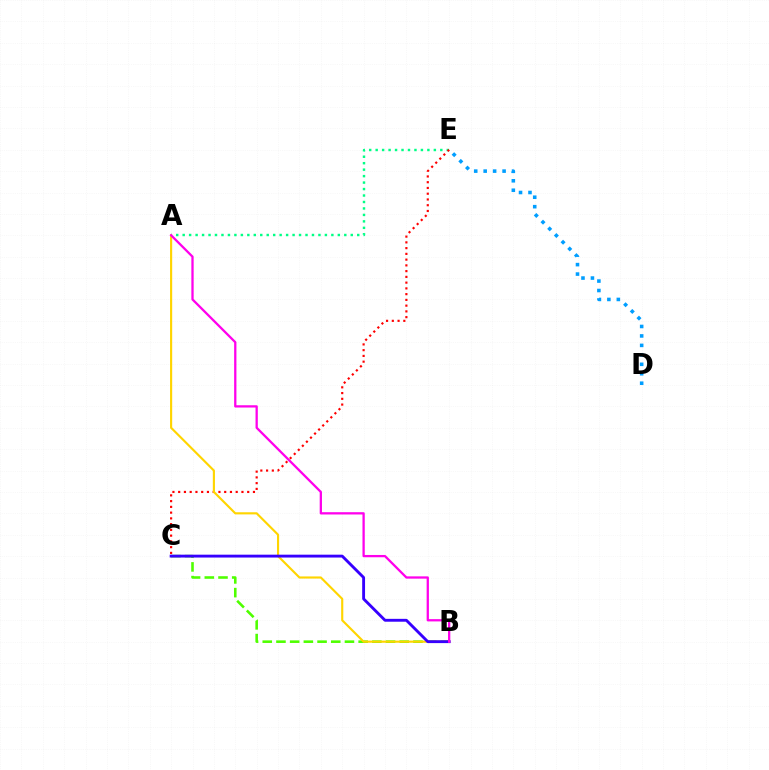{('B', 'C'): [{'color': '#4fff00', 'line_style': 'dashed', 'thickness': 1.86}, {'color': '#3700ff', 'line_style': 'solid', 'thickness': 2.07}], ('D', 'E'): [{'color': '#009eff', 'line_style': 'dotted', 'thickness': 2.57}], ('A', 'E'): [{'color': '#00ff86', 'line_style': 'dotted', 'thickness': 1.76}], ('C', 'E'): [{'color': '#ff0000', 'line_style': 'dotted', 'thickness': 1.56}], ('A', 'B'): [{'color': '#ffd500', 'line_style': 'solid', 'thickness': 1.54}, {'color': '#ff00ed', 'line_style': 'solid', 'thickness': 1.64}]}